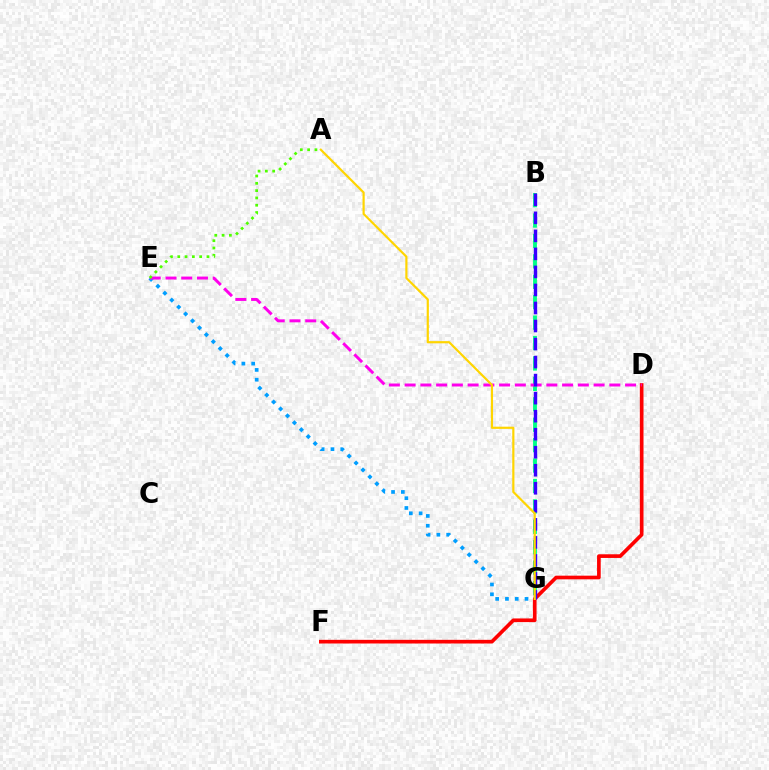{('B', 'G'): [{'color': '#00ff86', 'line_style': 'dashed', 'thickness': 2.77}, {'color': '#3700ff', 'line_style': 'dashed', 'thickness': 2.45}], ('E', 'G'): [{'color': '#009eff', 'line_style': 'dotted', 'thickness': 2.66}], ('D', 'F'): [{'color': '#ff0000', 'line_style': 'solid', 'thickness': 2.64}], ('D', 'E'): [{'color': '#ff00ed', 'line_style': 'dashed', 'thickness': 2.14}], ('A', 'G'): [{'color': '#ffd500', 'line_style': 'solid', 'thickness': 1.57}], ('A', 'E'): [{'color': '#4fff00', 'line_style': 'dotted', 'thickness': 1.98}]}